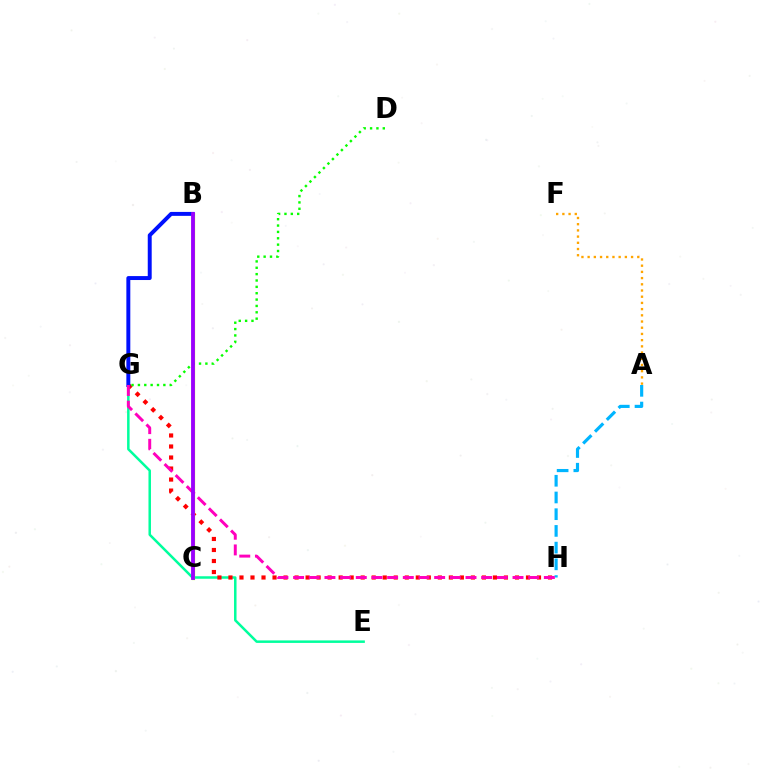{('E', 'G'): [{'color': '#00ff9d', 'line_style': 'solid', 'thickness': 1.8}], ('A', 'H'): [{'color': '#00b5ff', 'line_style': 'dashed', 'thickness': 2.27}], ('G', 'H'): [{'color': '#ff0000', 'line_style': 'dotted', 'thickness': 2.99}, {'color': '#ff00bd', 'line_style': 'dashed', 'thickness': 2.13}], ('B', 'C'): [{'color': '#b3ff00', 'line_style': 'solid', 'thickness': 2.31}, {'color': '#9b00ff', 'line_style': 'solid', 'thickness': 2.75}], ('D', 'G'): [{'color': '#08ff00', 'line_style': 'dotted', 'thickness': 1.73}], ('B', 'G'): [{'color': '#0010ff', 'line_style': 'solid', 'thickness': 2.84}], ('A', 'F'): [{'color': '#ffa500', 'line_style': 'dotted', 'thickness': 1.69}]}